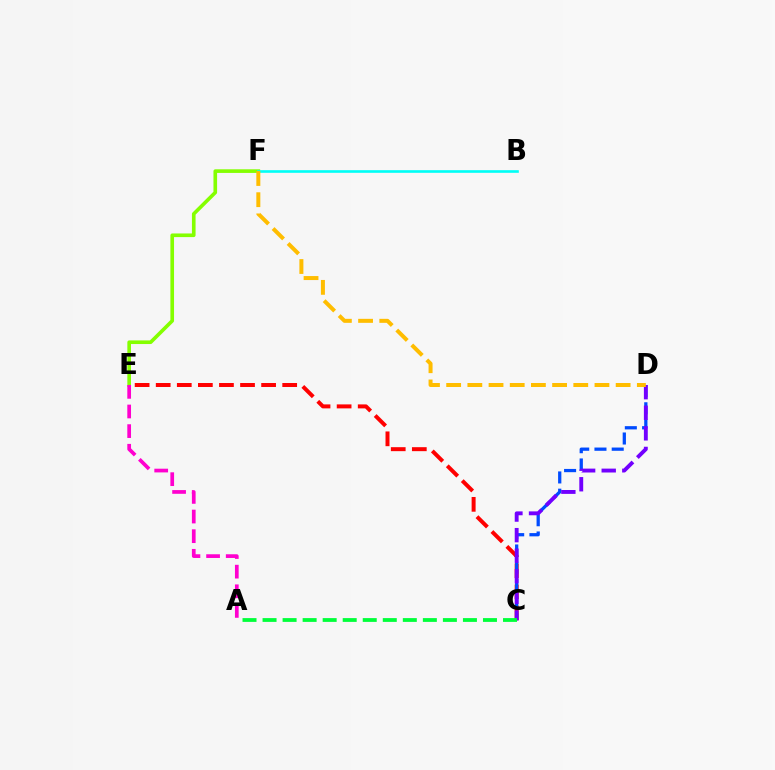{('E', 'F'): [{'color': '#84ff00', 'line_style': 'solid', 'thickness': 2.62}], ('C', 'E'): [{'color': '#ff0000', 'line_style': 'dashed', 'thickness': 2.86}], ('B', 'F'): [{'color': '#00fff6', 'line_style': 'solid', 'thickness': 1.89}], ('A', 'E'): [{'color': '#ff00cf', 'line_style': 'dashed', 'thickness': 2.67}], ('C', 'D'): [{'color': '#004bff', 'line_style': 'dashed', 'thickness': 2.34}, {'color': '#7200ff', 'line_style': 'dashed', 'thickness': 2.8}], ('A', 'C'): [{'color': '#00ff39', 'line_style': 'dashed', 'thickness': 2.72}], ('D', 'F'): [{'color': '#ffbd00', 'line_style': 'dashed', 'thickness': 2.88}]}